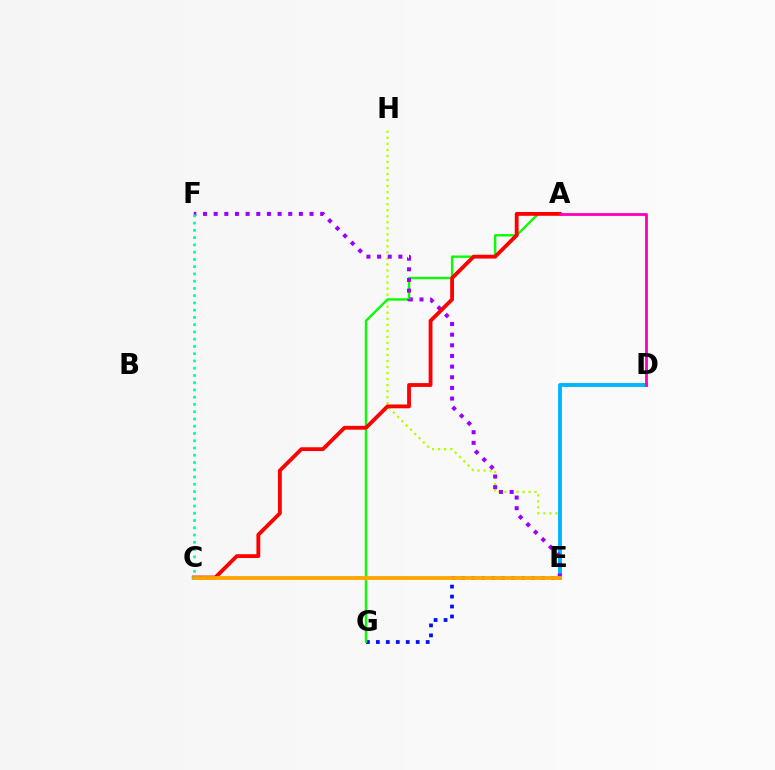{('E', 'H'): [{'color': '#b3ff00', 'line_style': 'dotted', 'thickness': 1.64}], ('E', 'G'): [{'color': '#0010ff', 'line_style': 'dotted', 'thickness': 2.71}], ('A', 'G'): [{'color': '#08ff00', 'line_style': 'solid', 'thickness': 1.71}], ('D', 'E'): [{'color': '#00b5ff', 'line_style': 'solid', 'thickness': 2.78}], ('E', 'F'): [{'color': '#9b00ff', 'line_style': 'dotted', 'thickness': 2.89}], ('A', 'C'): [{'color': '#ff0000', 'line_style': 'solid', 'thickness': 2.75}], ('C', 'E'): [{'color': '#ffa500', 'line_style': 'solid', 'thickness': 2.76}], ('C', 'F'): [{'color': '#00ff9d', 'line_style': 'dotted', 'thickness': 1.97}], ('A', 'D'): [{'color': '#ff00bd', 'line_style': 'solid', 'thickness': 2.02}]}